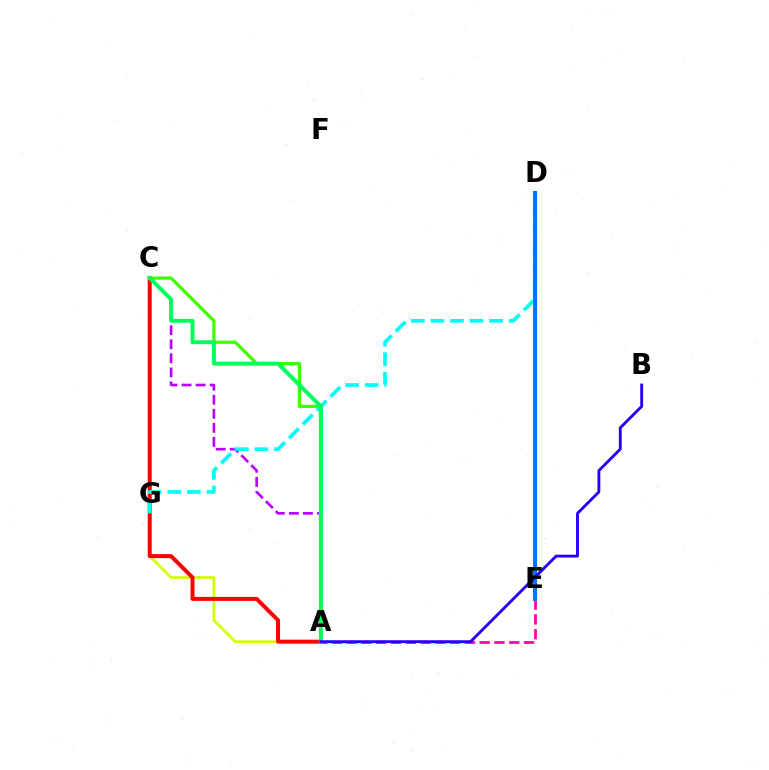{('A', 'C'): [{'color': '#b900ff', 'line_style': 'dashed', 'thickness': 1.91}, {'color': '#d1ff00', 'line_style': 'solid', 'thickness': 1.95}, {'color': '#ff0000', 'line_style': 'solid', 'thickness': 2.86}, {'color': '#3dff00', 'line_style': 'solid', 'thickness': 2.32}, {'color': '#00ff5c', 'line_style': 'solid', 'thickness': 2.84}], ('A', 'E'): [{'color': '#ff00ac', 'line_style': 'dashed', 'thickness': 2.01}], ('D', 'E'): [{'color': '#ff9400', 'line_style': 'solid', 'thickness': 2.38}, {'color': '#0074ff', 'line_style': 'solid', 'thickness': 2.86}], ('D', 'G'): [{'color': '#00fff6', 'line_style': 'dashed', 'thickness': 2.66}], ('A', 'B'): [{'color': '#2500ff', 'line_style': 'solid', 'thickness': 2.07}]}